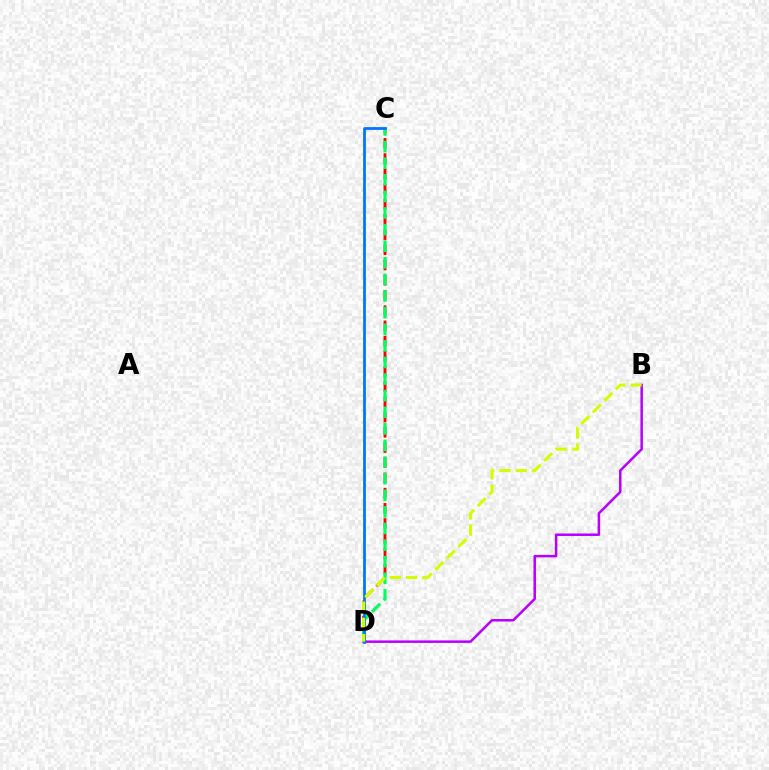{('B', 'D'): [{'color': '#b900ff', 'line_style': 'solid', 'thickness': 1.81}, {'color': '#d1ff00', 'line_style': 'dashed', 'thickness': 2.21}], ('C', 'D'): [{'color': '#ff0000', 'line_style': 'dashed', 'thickness': 2.07}, {'color': '#00ff5c', 'line_style': 'dashed', 'thickness': 2.26}, {'color': '#0074ff', 'line_style': 'solid', 'thickness': 1.98}]}